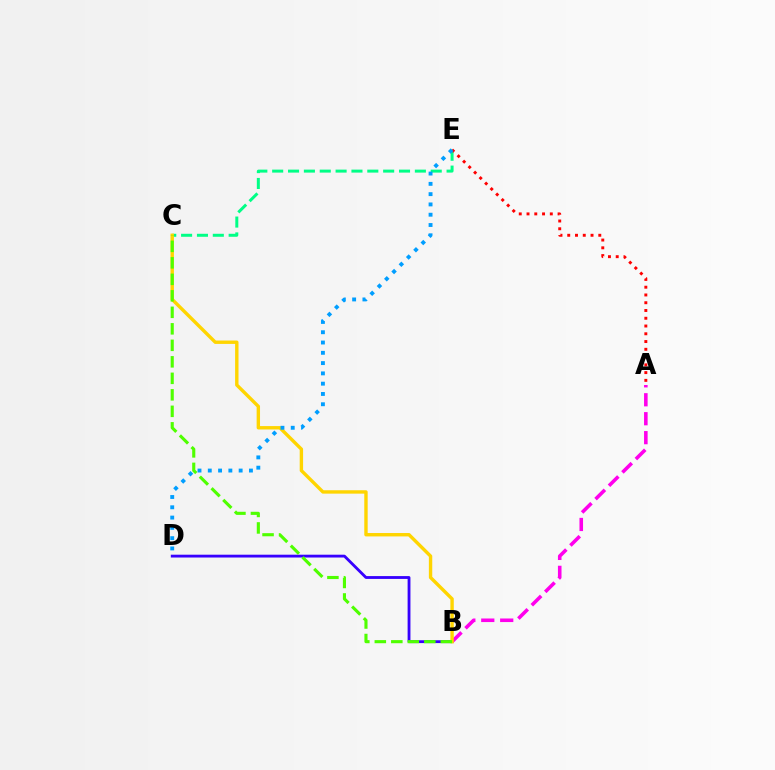{('B', 'D'): [{'color': '#3700ff', 'line_style': 'solid', 'thickness': 2.04}], ('C', 'E'): [{'color': '#00ff86', 'line_style': 'dashed', 'thickness': 2.15}], ('A', 'E'): [{'color': '#ff0000', 'line_style': 'dotted', 'thickness': 2.11}], ('A', 'B'): [{'color': '#ff00ed', 'line_style': 'dashed', 'thickness': 2.57}], ('B', 'C'): [{'color': '#ffd500', 'line_style': 'solid', 'thickness': 2.44}, {'color': '#4fff00', 'line_style': 'dashed', 'thickness': 2.24}], ('D', 'E'): [{'color': '#009eff', 'line_style': 'dotted', 'thickness': 2.79}]}